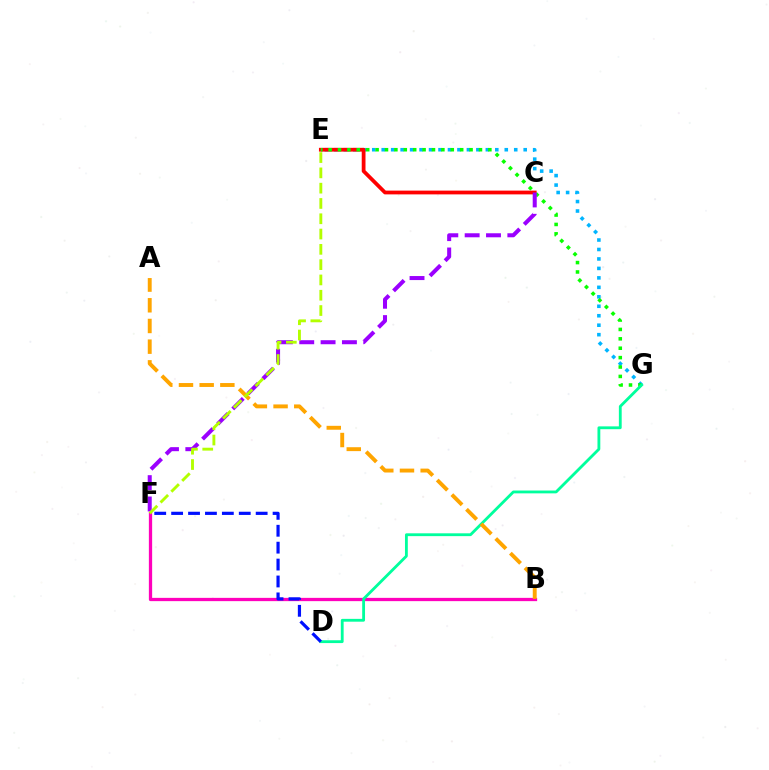{('E', 'G'): [{'color': '#00b5ff', 'line_style': 'dotted', 'thickness': 2.57}, {'color': '#08ff00', 'line_style': 'dotted', 'thickness': 2.55}], ('C', 'E'): [{'color': '#ff0000', 'line_style': 'solid', 'thickness': 2.71}], ('B', 'F'): [{'color': '#ff00bd', 'line_style': 'solid', 'thickness': 2.36}], ('C', 'F'): [{'color': '#9b00ff', 'line_style': 'dashed', 'thickness': 2.9}], ('D', 'G'): [{'color': '#00ff9d', 'line_style': 'solid', 'thickness': 2.03}], ('D', 'F'): [{'color': '#0010ff', 'line_style': 'dashed', 'thickness': 2.3}], ('A', 'B'): [{'color': '#ffa500', 'line_style': 'dashed', 'thickness': 2.81}], ('E', 'F'): [{'color': '#b3ff00', 'line_style': 'dashed', 'thickness': 2.08}]}